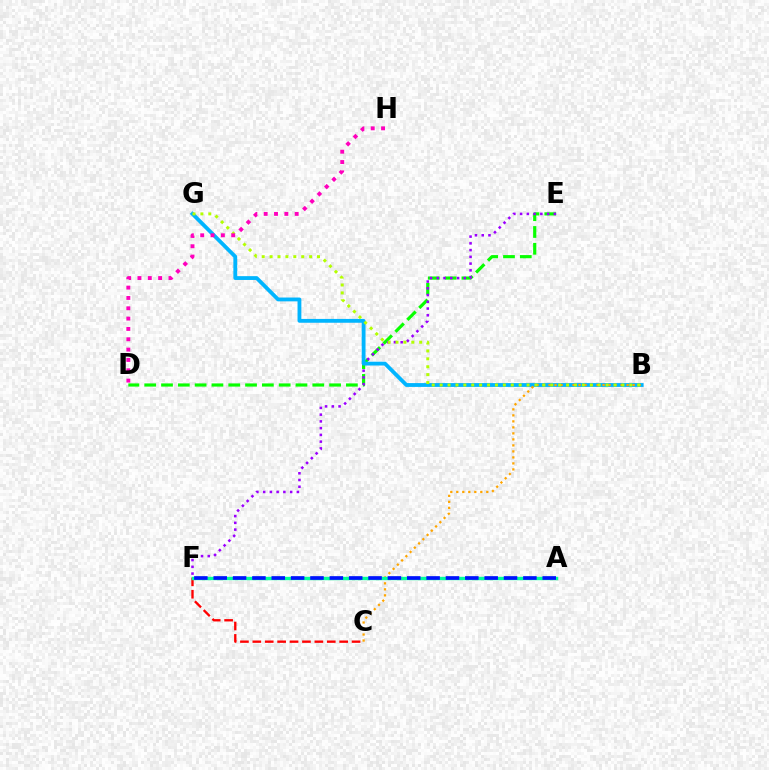{('D', 'E'): [{'color': '#08ff00', 'line_style': 'dashed', 'thickness': 2.28}], ('E', 'F'): [{'color': '#9b00ff', 'line_style': 'dotted', 'thickness': 1.83}], ('B', 'G'): [{'color': '#00b5ff', 'line_style': 'solid', 'thickness': 2.75}, {'color': '#b3ff00', 'line_style': 'dotted', 'thickness': 2.15}], ('B', 'C'): [{'color': '#ffa500', 'line_style': 'dotted', 'thickness': 1.63}], ('C', 'F'): [{'color': '#ff0000', 'line_style': 'dashed', 'thickness': 1.69}], ('A', 'F'): [{'color': '#00ff9d', 'line_style': 'solid', 'thickness': 2.45}, {'color': '#0010ff', 'line_style': 'dashed', 'thickness': 2.63}], ('D', 'H'): [{'color': '#ff00bd', 'line_style': 'dotted', 'thickness': 2.81}]}